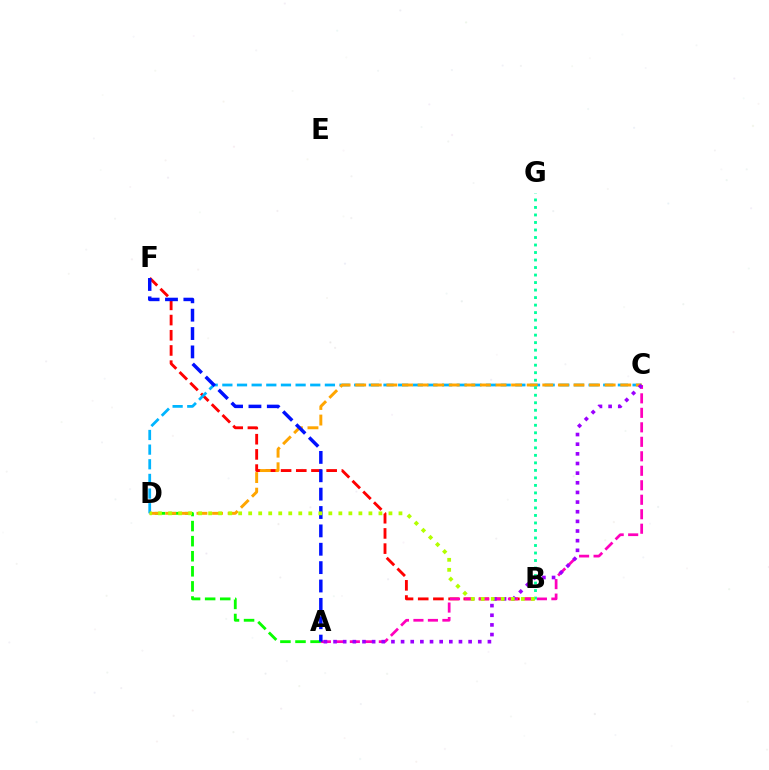{('B', 'F'): [{'color': '#ff0000', 'line_style': 'dashed', 'thickness': 2.06}], ('C', 'D'): [{'color': '#00b5ff', 'line_style': 'dashed', 'thickness': 1.99}, {'color': '#ffa500', 'line_style': 'dashed', 'thickness': 2.12}], ('A', 'C'): [{'color': '#ff00bd', 'line_style': 'dashed', 'thickness': 1.97}, {'color': '#9b00ff', 'line_style': 'dotted', 'thickness': 2.62}], ('A', 'D'): [{'color': '#08ff00', 'line_style': 'dashed', 'thickness': 2.05}], ('A', 'F'): [{'color': '#0010ff', 'line_style': 'dashed', 'thickness': 2.5}], ('B', 'G'): [{'color': '#00ff9d', 'line_style': 'dotted', 'thickness': 2.04}], ('B', 'D'): [{'color': '#b3ff00', 'line_style': 'dotted', 'thickness': 2.72}]}